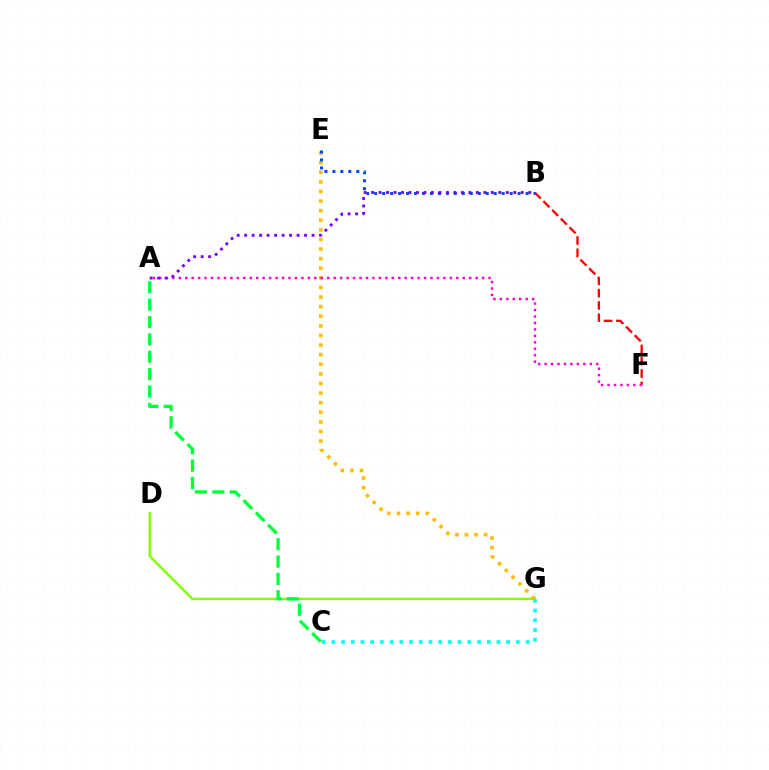{('B', 'F'): [{'color': '#ff0000', 'line_style': 'dashed', 'thickness': 1.67}], ('D', 'G'): [{'color': '#84ff00', 'line_style': 'solid', 'thickness': 1.74}], ('E', 'G'): [{'color': '#ffbd00', 'line_style': 'dotted', 'thickness': 2.61}], ('B', 'E'): [{'color': '#004bff', 'line_style': 'dotted', 'thickness': 2.17}], ('C', 'G'): [{'color': '#00fff6', 'line_style': 'dotted', 'thickness': 2.64}], ('A', 'F'): [{'color': '#ff00cf', 'line_style': 'dotted', 'thickness': 1.75}], ('A', 'B'): [{'color': '#7200ff', 'line_style': 'dotted', 'thickness': 2.03}], ('A', 'C'): [{'color': '#00ff39', 'line_style': 'dashed', 'thickness': 2.36}]}